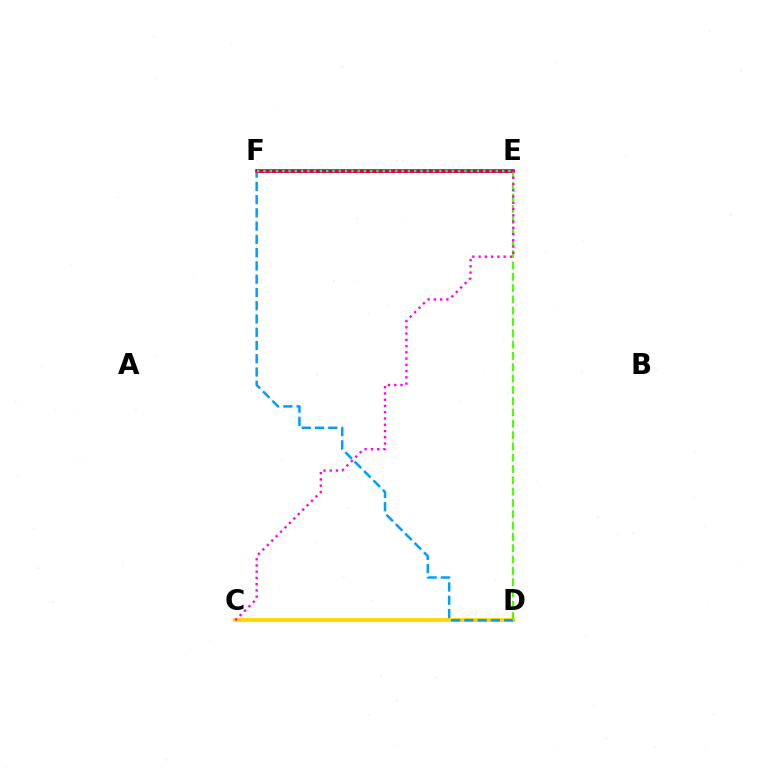{('C', 'D'): [{'color': '#ffd500', 'line_style': 'solid', 'thickness': 2.77}], ('E', 'F'): [{'color': '#3700ff', 'line_style': 'solid', 'thickness': 2.53}, {'color': '#ff0000', 'line_style': 'solid', 'thickness': 1.83}, {'color': '#00ff86', 'line_style': 'dotted', 'thickness': 1.71}], ('D', 'F'): [{'color': '#009eff', 'line_style': 'dashed', 'thickness': 1.8}], ('D', 'E'): [{'color': '#4fff00', 'line_style': 'dashed', 'thickness': 1.54}], ('C', 'E'): [{'color': '#ff00ed', 'line_style': 'dotted', 'thickness': 1.7}]}